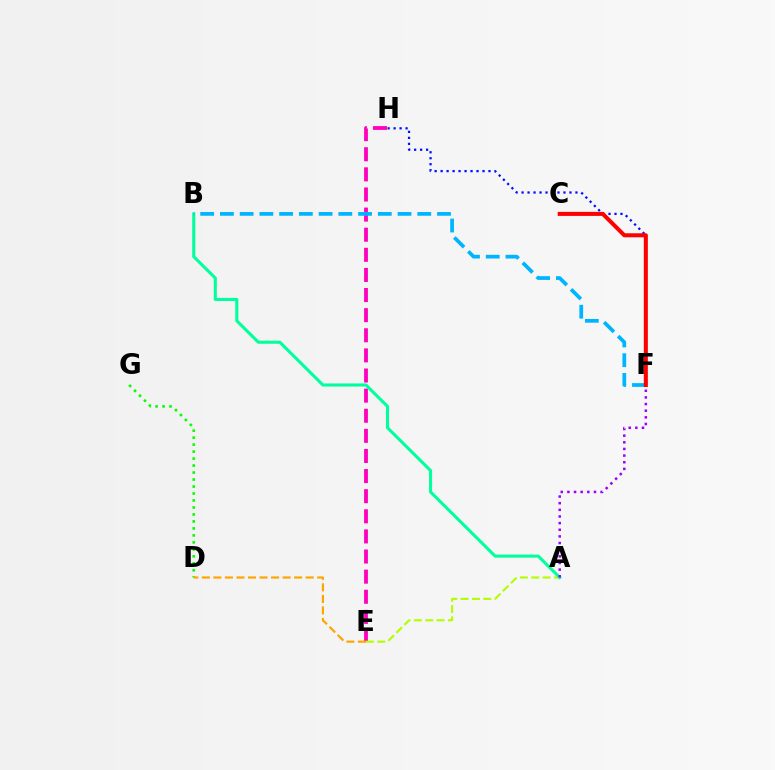{('E', 'H'): [{'color': '#ff00bd', 'line_style': 'dashed', 'thickness': 2.73}], ('F', 'H'): [{'color': '#0010ff', 'line_style': 'dotted', 'thickness': 1.63}], ('A', 'E'): [{'color': '#b3ff00', 'line_style': 'dashed', 'thickness': 1.54}], ('D', 'G'): [{'color': '#08ff00', 'line_style': 'dotted', 'thickness': 1.9}], ('A', 'B'): [{'color': '#00ff9d', 'line_style': 'solid', 'thickness': 2.22}], ('B', 'F'): [{'color': '#00b5ff', 'line_style': 'dashed', 'thickness': 2.68}], ('A', 'F'): [{'color': '#9b00ff', 'line_style': 'dotted', 'thickness': 1.8}], ('D', 'E'): [{'color': '#ffa500', 'line_style': 'dashed', 'thickness': 1.57}], ('C', 'F'): [{'color': '#ff0000', 'line_style': 'solid', 'thickness': 2.91}]}